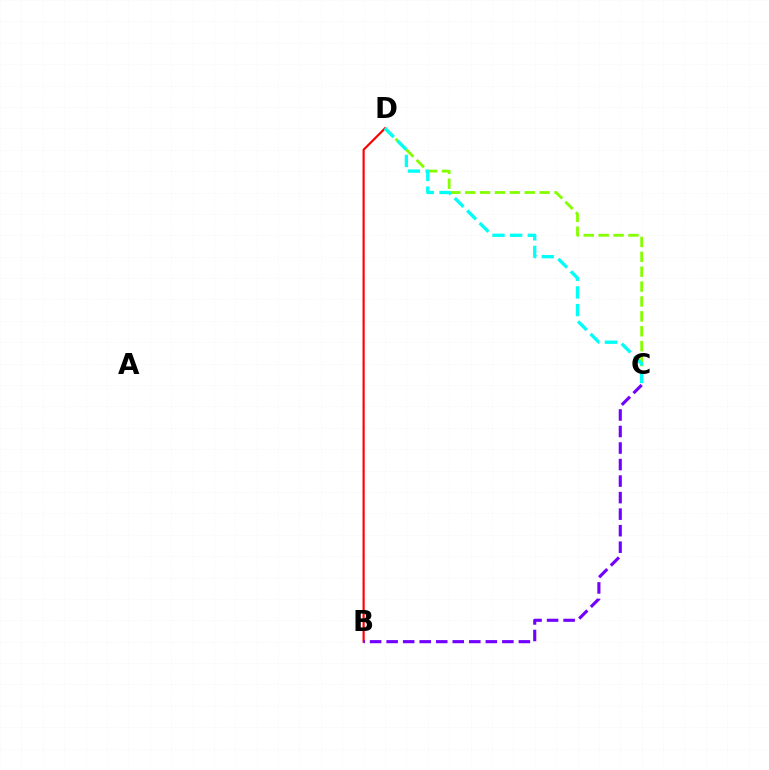{('B', 'D'): [{'color': '#ff0000', 'line_style': 'solid', 'thickness': 1.56}], ('C', 'D'): [{'color': '#84ff00', 'line_style': 'dashed', 'thickness': 2.02}, {'color': '#00fff6', 'line_style': 'dashed', 'thickness': 2.4}], ('B', 'C'): [{'color': '#7200ff', 'line_style': 'dashed', 'thickness': 2.25}]}